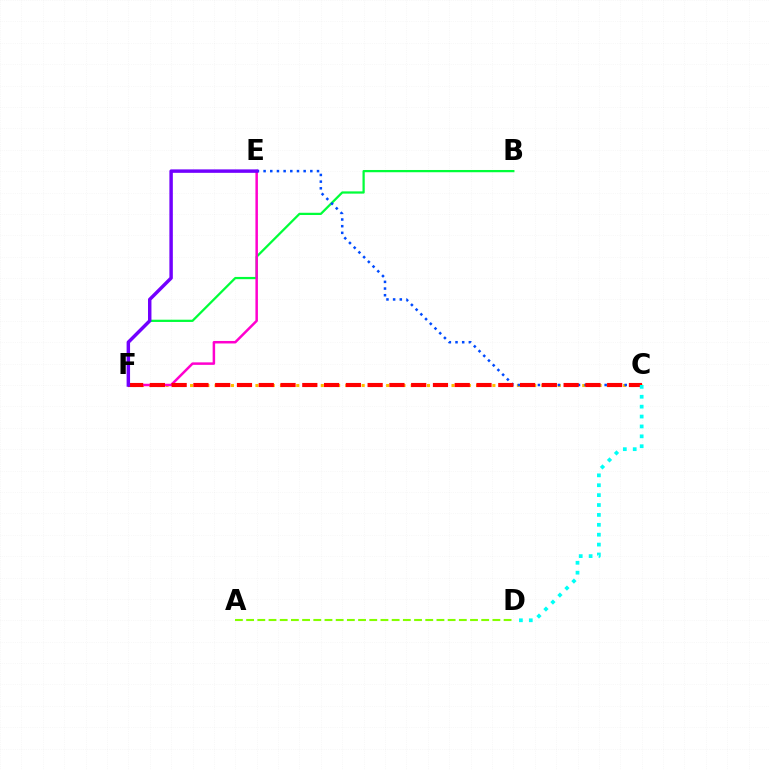{('B', 'F'): [{'color': '#00ff39', 'line_style': 'solid', 'thickness': 1.62}], ('C', 'F'): [{'color': '#ffbd00', 'line_style': 'dotted', 'thickness': 2.22}, {'color': '#ff0000', 'line_style': 'dashed', 'thickness': 2.96}], ('C', 'E'): [{'color': '#004bff', 'line_style': 'dotted', 'thickness': 1.81}], ('E', 'F'): [{'color': '#ff00cf', 'line_style': 'solid', 'thickness': 1.8}, {'color': '#7200ff', 'line_style': 'solid', 'thickness': 2.48}], ('A', 'D'): [{'color': '#84ff00', 'line_style': 'dashed', 'thickness': 1.52}], ('C', 'D'): [{'color': '#00fff6', 'line_style': 'dotted', 'thickness': 2.69}]}